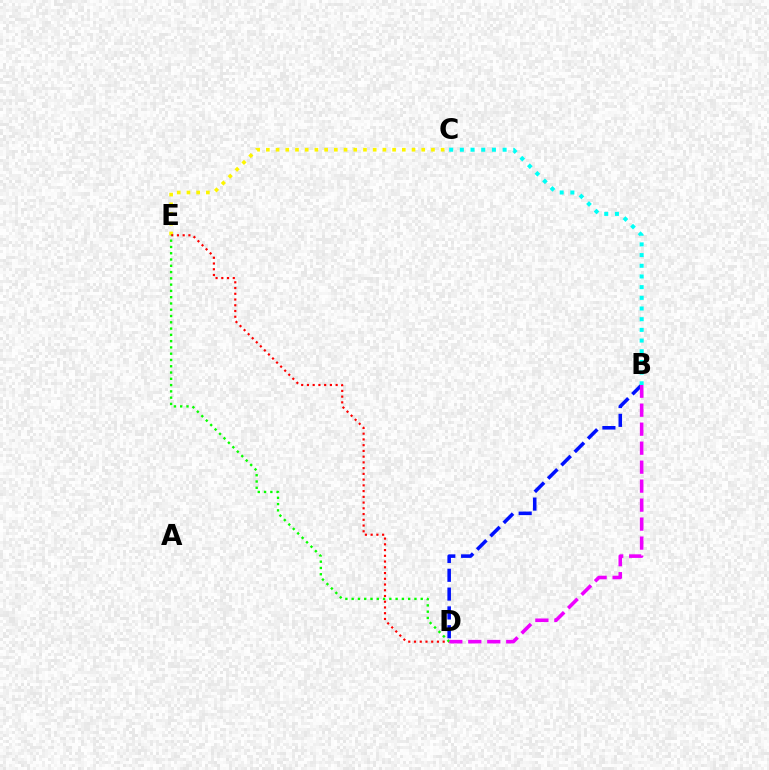{('B', 'D'): [{'color': '#0010ff', 'line_style': 'dashed', 'thickness': 2.56}, {'color': '#ee00ff', 'line_style': 'dashed', 'thickness': 2.58}], ('C', 'E'): [{'color': '#fcf500', 'line_style': 'dotted', 'thickness': 2.64}], ('D', 'E'): [{'color': '#ff0000', 'line_style': 'dotted', 'thickness': 1.56}, {'color': '#08ff00', 'line_style': 'dotted', 'thickness': 1.71}], ('B', 'C'): [{'color': '#00fff6', 'line_style': 'dotted', 'thickness': 2.9}]}